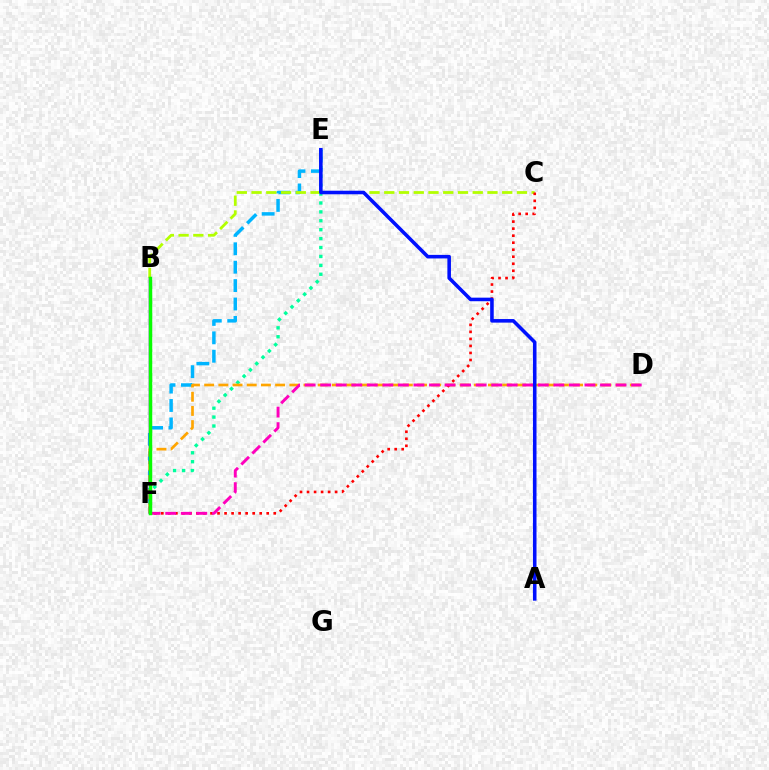{('E', 'F'): [{'color': '#00ff9d', 'line_style': 'dotted', 'thickness': 2.42}, {'color': '#00b5ff', 'line_style': 'dashed', 'thickness': 2.5}], ('B', 'F'): [{'color': '#9b00ff', 'line_style': 'solid', 'thickness': 1.8}, {'color': '#08ff00', 'line_style': 'solid', 'thickness': 2.5}], ('D', 'F'): [{'color': '#ffa500', 'line_style': 'dashed', 'thickness': 1.93}, {'color': '#ff00bd', 'line_style': 'dashed', 'thickness': 2.11}], ('B', 'C'): [{'color': '#b3ff00', 'line_style': 'dashed', 'thickness': 2.0}], ('C', 'F'): [{'color': '#ff0000', 'line_style': 'dotted', 'thickness': 1.91}], ('A', 'E'): [{'color': '#0010ff', 'line_style': 'solid', 'thickness': 2.57}]}